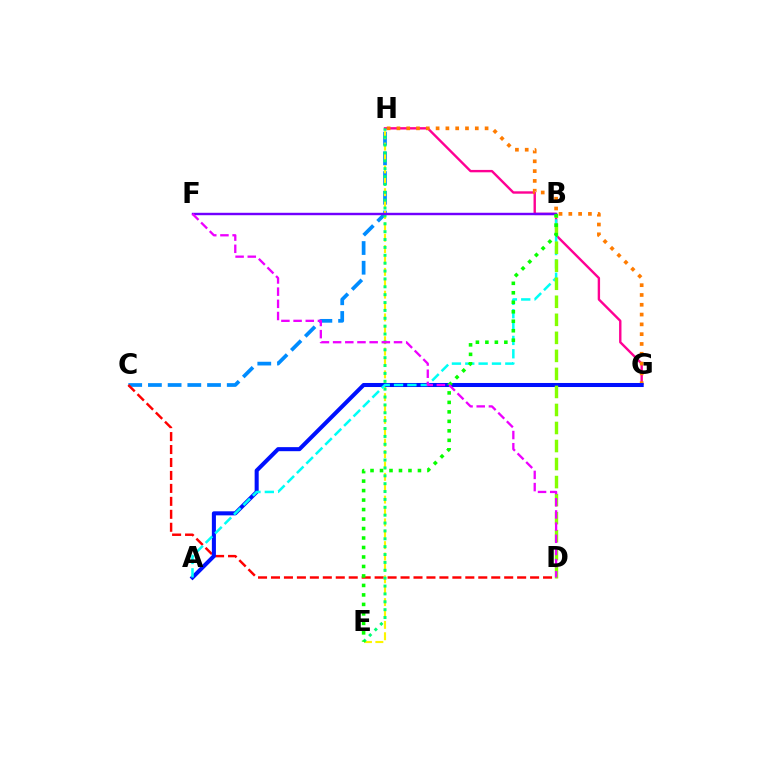{('C', 'H'): [{'color': '#008cff', 'line_style': 'dashed', 'thickness': 2.68}], ('E', 'H'): [{'color': '#fcf500', 'line_style': 'dashed', 'thickness': 1.55}, {'color': '#00ff74', 'line_style': 'dotted', 'thickness': 2.14}], ('G', 'H'): [{'color': '#ff0094', 'line_style': 'solid', 'thickness': 1.72}, {'color': '#ff7c00', 'line_style': 'dotted', 'thickness': 2.66}], ('C', 'D'): [{'color': '#ff0000', 'line_style': 'dashed', 'thickness': 1.76}], ('A', 'G'): [{'color': '#0010ff', 'line_style': 'solid', 'thickness': 2.92}], ('A', 'B'): [{'color': '#00fff6', 'line_style': 'dashed', 'thickness': 1.81}], ('B', 'D'): [{'color': '#84ff00', 'line_style': 'dashed', 'thickness': 2.45}], ('B', 'F'): [{'color': '#7200ff', 'line_style': 'solid', 'thickness': 1.74}], ('B', 'E'): [{'color': '#08ff00', 'line_style': 'dotted', 'thickness': 2.58}], ('D', 'F'): [{'color': '#ee00ff', 'line_style': 'dashed', 'thickness': 1.65}]}